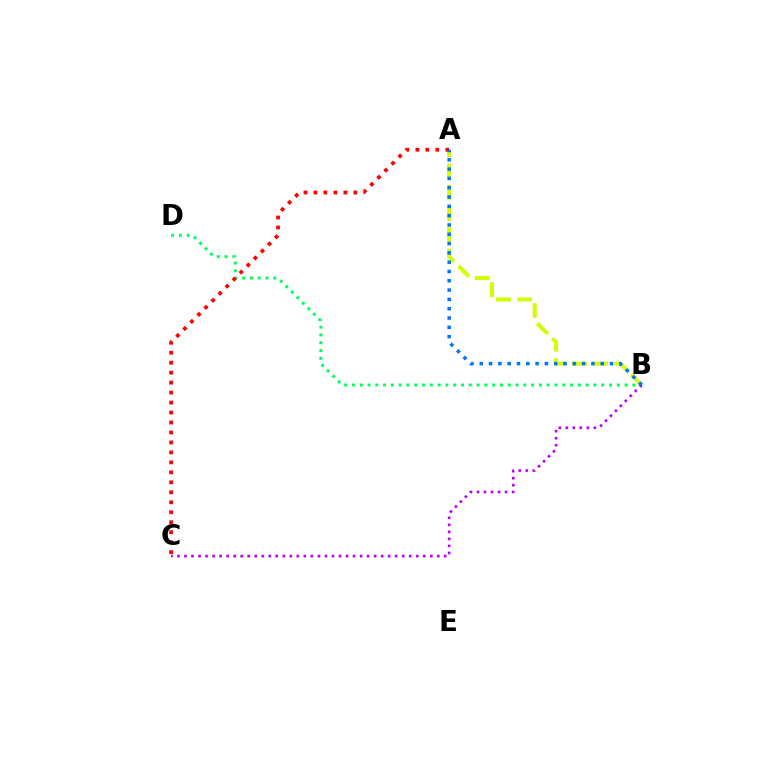{('A', 'B'): [{'color': '#d1ff00', 'line_style': 'dashed', 'thickness': 2.89}, {'color': '#0074ff', 'line_style': 'dotted', 'thickness': 2.53}], ('B', 'D'): [{'color': '#00ff5c', 'line_style': 'dotted', 'thickness': 2.12}], ('B', 'C'): [{'color': '#b900ff', 'line_style': 'dotted', 'thickness': 1.91}], ('A', 'C'): [{'color': '#ff0000', 'line_style': 'dotted', 'thickness': 2.71}]}